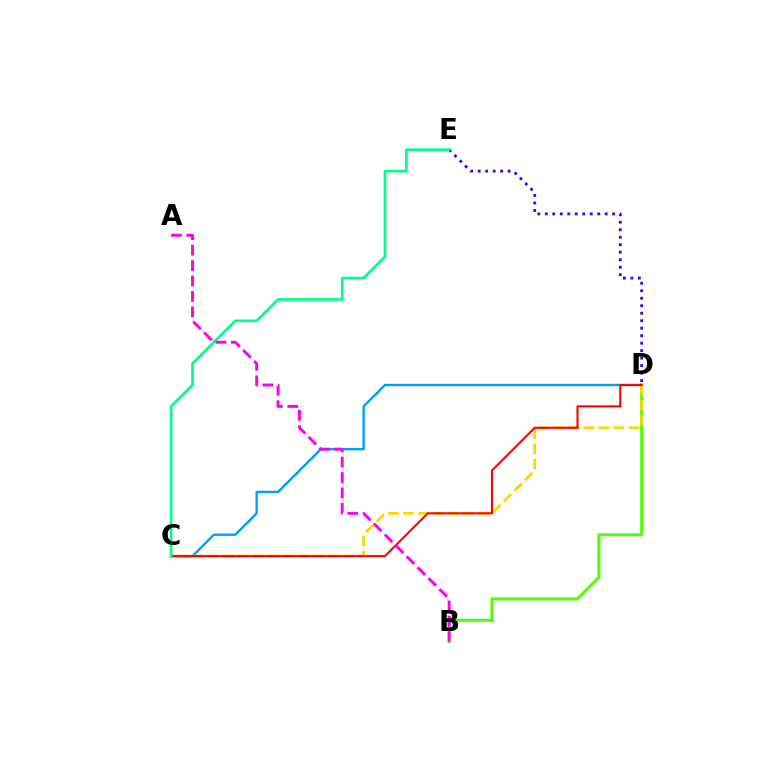{('B', 'D'): [{'color': '#4fff00', 'line_style': 'solid', 'thickness': 2.18}], ('C', 'D'): [{'color': '#009eff', 'line_style': 'solid', 'thickness': 1.72}, {'color': '#ffd500', 'line_style': 'dashed', 'thickness': 2.05}, {'color': '#ff0000', 'line_style': 'solid', 'thickness': 1.5}], ('D', 'E'): [{'color': '#3700ff', 'line_style': 'dotted', 'thickness': 2.03}], ('C', 'E'): [{'color': '#00ff86', 'line_style': 'solid', 'thickness': 1.92}], ('A', 'B'): [{'color': '#ff00ed', 'line_style': 'dashed', 'thickness': 2.1}]}